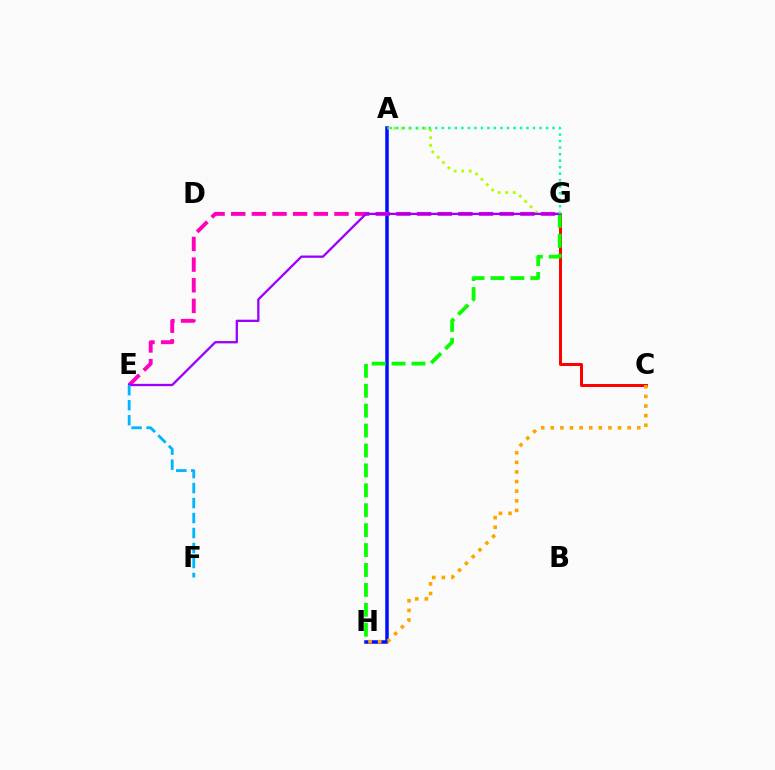{('A', 'H'): [{'color': '#0010ff', 'line_style': 'solid', 'thickness': 2.53}], ('A', 'G'): [{'color': '#b3ff00', 'line_style': 'dotted', 'thickness': 2.05}, {'color': '#00ff9d', 'line_style': 'dotted', 'thickness': 1.77}], ('E', 'G'): [{'color': '#ff00bd', 'line_style': 'dashed', 'thickness': 2.81}, {'color': '#9b00ff', 'line_style': 'solid', 'thickness': 1.65}], ('C', 'G'): [{'color': '#ff0000', 'line_style': 'solid', 'thickness': 2.14}], ('G', 'H'): [{'color': '#08ff00', 'line_style': 'dashed', 'thickness': 2.71}], ('E', 'F'): [{'color': '#00b5ff', 'line_style': 'dashed', 'thickness': 2.04}], ('C', 'H'): [{'color': '#ffa500', 'line_style': 'dotted', 'thickness': 2.61}]}